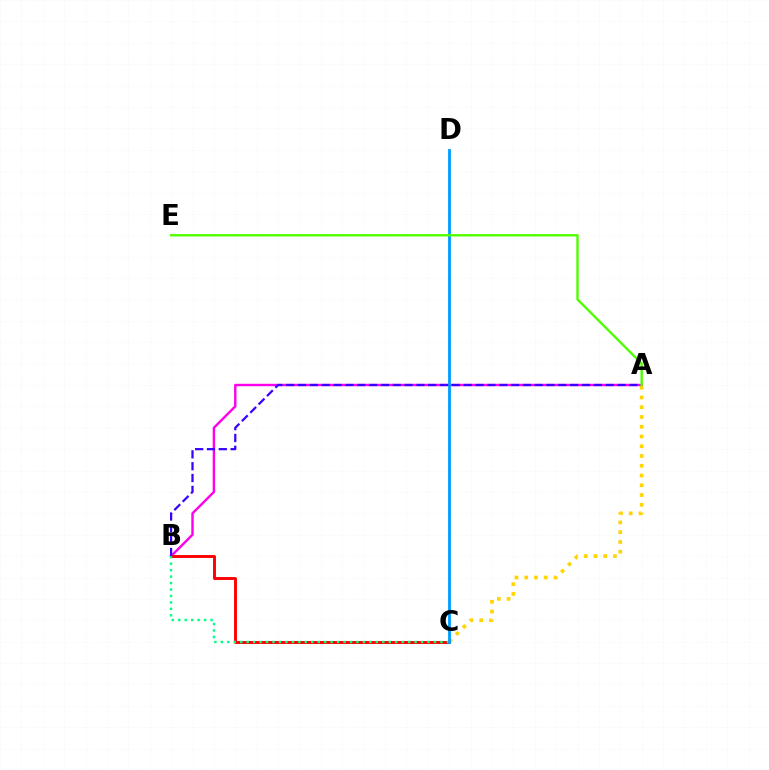{('A', 'B'): [{'color': '#ff00ed', 'line_style': 'solid', 'thickness': 1.74}, {'color': '#3700ff', 'line_style': 'dashed', 'thickness': 1.61}], ('A', 'C'): [{'color': '#ffd500', 'line_style': 'dotted', 'thickness': 2.65}], ('B', 'C'): [{'color': '#ff0000', 'line_style': 'solid', 'thickness': 2.1}, {'color': '#00ff86', 'line_style': 'dotted', 'thickness': 1.75}], ('C', 'D'): [{'color': '#009eff', 'line_style': 'solid', 'thickness': 2.04}], ('A', 'E'): [{'color': '#4fff00', 'line_style': 'solid', 'thickness': 1.71}]}